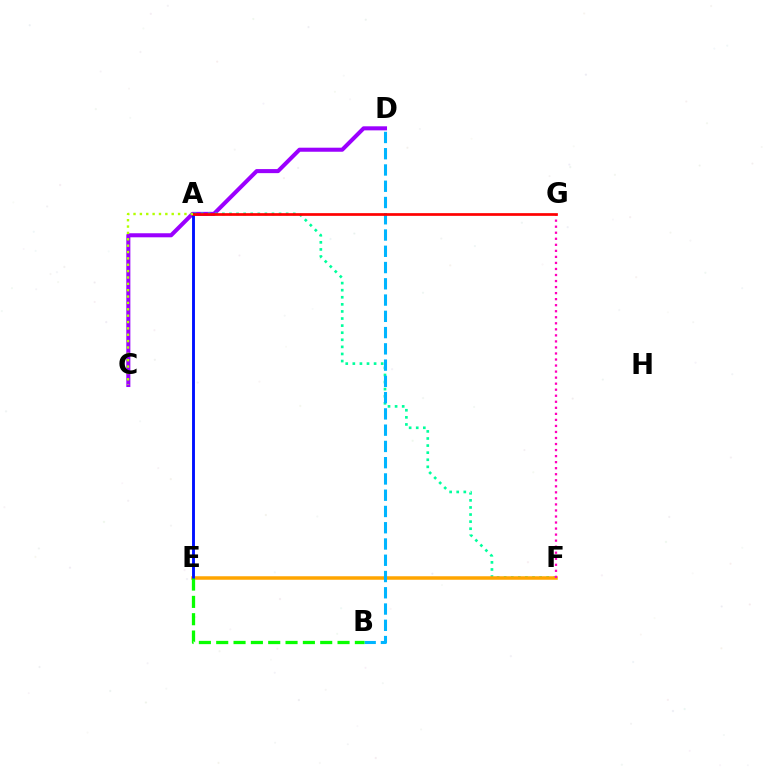{('C', 'D'): [{'color': '#9b00ff', 'line_style': 'solid', 'thickness': 2.91}], ('A', 'F'): [{'color': '#00ff9d', 'line_style': 'dotted', 'thickness': 1.93}], ('E', 'F'): [{'color': '#ffa500', 'line_style': 'solid', 'thickness': 2.52}], ('F', 'G'): [{'color': '#ff00bd', 'line_style': 'dotted', 'thickness': 1.64}], ('B', 'D'): [{'color': '#00b5ff', 'line_style': 'dashed', 'thickness': 2.21}], ('A', 'E'): [{'color': '#0010ff', 'line_style': 'solid', 'thickness': 2.08}], ('A', 'G'): [{'color': '#ff0000', 'line_style': 'solid', 'thickness': 1.95}], ('A', 'C'): [{'color': '#b3ff00', 'line_style': 'dotted', 'thickness': 1.73}], ('B', 'E'): [{'color': '#08ff00', 'line_style': 'dashed', 'thickness': 2.35}]}